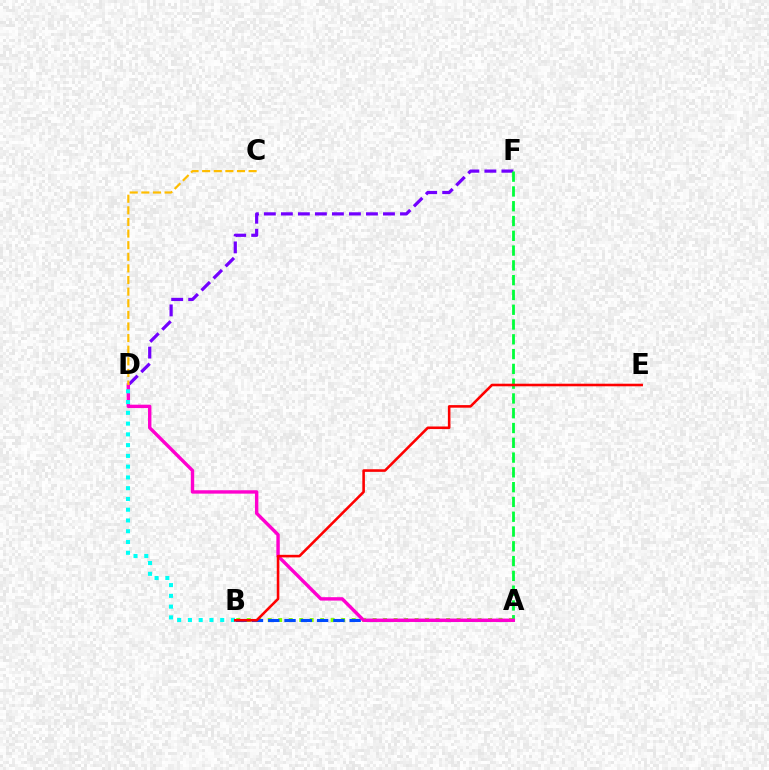{('D', 'F'): [{'color': '#7200ff', 'line_style': 'dashed', 'thickness': 2.31}], ('A', 'B'): [{'color': '#84ff00', 'line_style': 'dotted', 'thickness': 2.85}, {'color': '#004bff', 'line_style': 'dashed', 'thickness': 2.21}], ('A', 'F'): [{'color': '#00ff39', 'line_style': 'dashed', 'thickness': 2.01}], ('A', 'D'): [{'color': '#ff00cf', 'line_style': 'solid', 'thickness': 2.45}], ('B', 'D'): [{'color': '#00fff6', 'line_style': 'dotted', 'thickness': 2.92}], ('C', 'D'): [{'color': '#ffbd00', 'line_style': 'dashed', 'thickness': 1.58}], ('B', 'E'): [{'color': '#ff0000', 'line_style': 'solid', 'thickness': 1.86}]}